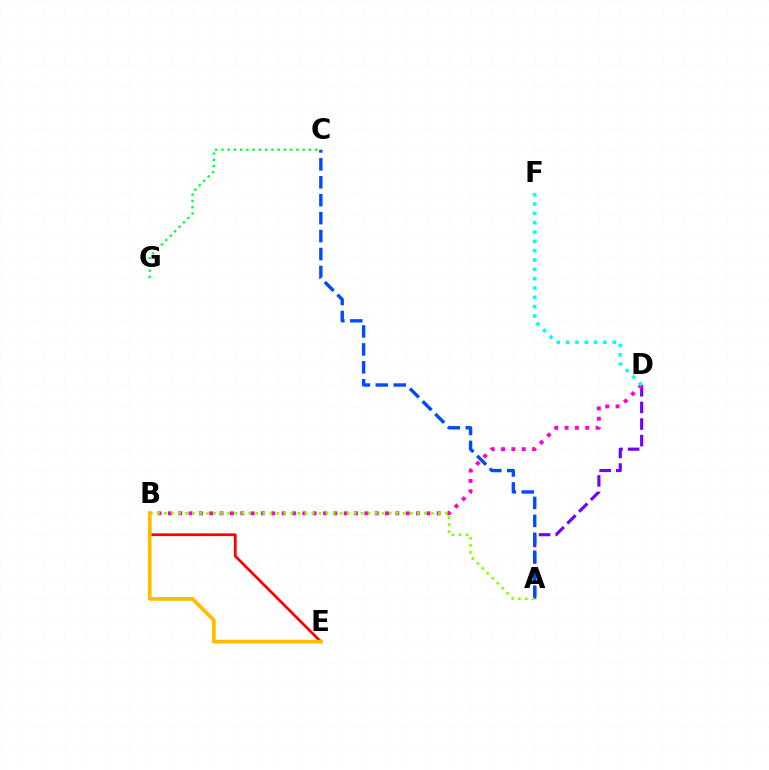{('A', 'D'): [{'color': '#7200ff', 'line_style': 'dashed', 'thickness': 2.26}], ('B', 'D'): [{'color': '#ff00cf', 'line_style': 'dotted', 'thickness': 2.81}], ('A', 'C'): [{'color': '#004bff', 'line_style': 'dashed', 'thickness': 2.44}], ('D', 'F'): [{'color': '#00fff6', 'line_style': 'dotted', 'thickness': 2.53}], ('A', 'B'): [{'color': '#84ff00', 'line_style': 'dotted', 'thickness': 1.91}], ('B', 'E'): [{'color': '#ff0000', 'line_style': 'solid', 'thickness': 1.97}, {'color': '#ffbd00', 'line_style': 'solid', 'thickness': 2.69}], ('C', 'G'): [{'color': '#00ff39', 'line_style': 'dotted', 'thickness': 1.7}]}